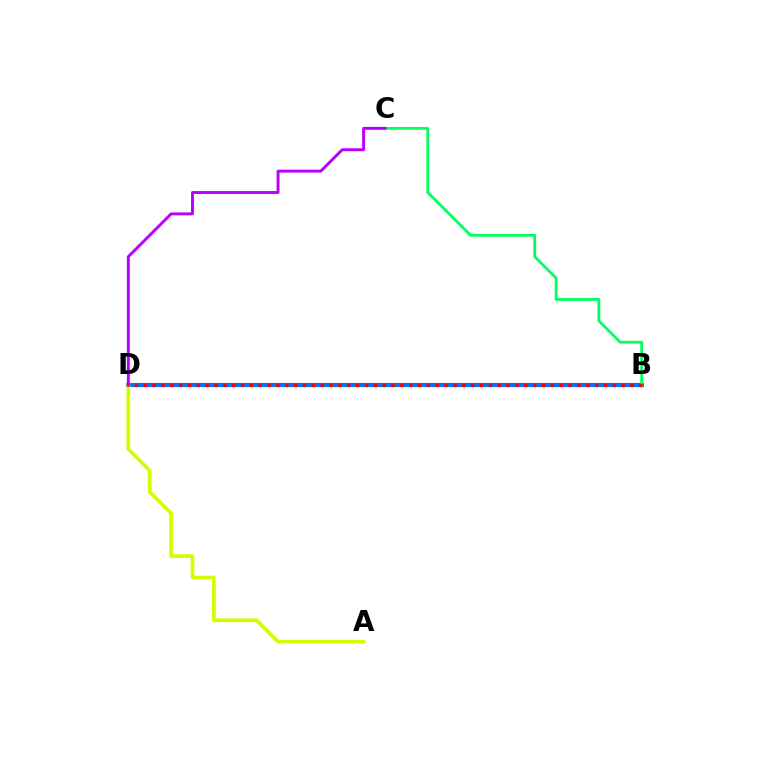{('B', 'D'): [{'color': '#0074ff', 'line_style': 'solid', 'thickness': 2.99}, {'color': '#ff0000', 'line_style': 'dotted', 'thickness': 2.4}], ('A', 'D'): [{'color': '#d1ff00', 'line_style': 'solid', 'thickness': 2.65}], ('B', 'C'): [{'color': '#00ff5c', 'line_style': 'solid', 'thickness': 1.99}], ('C', 'D'): [{'color': '#b900ff', 'line_style': 'solid', 'thickness': 2.11}]}